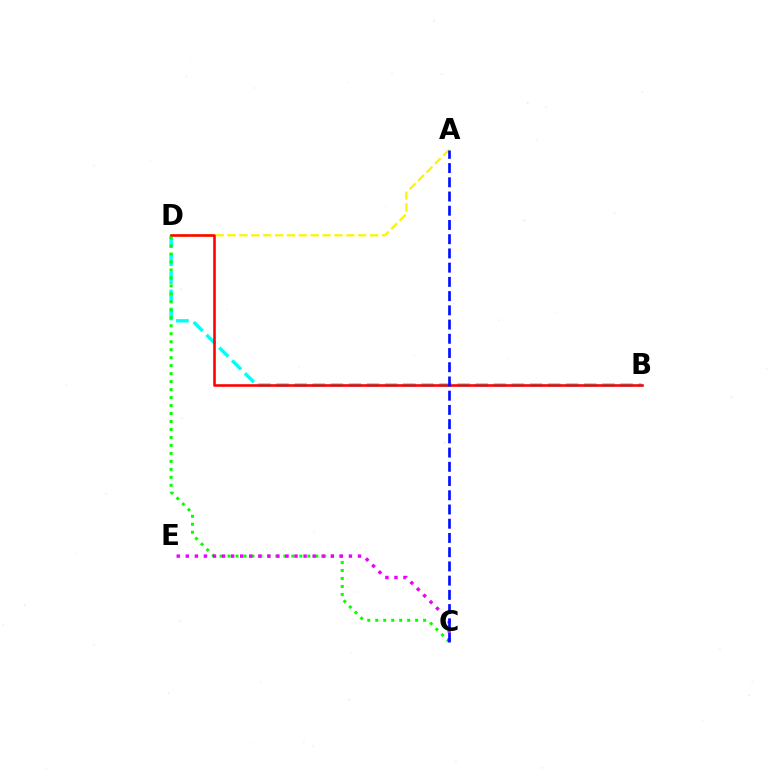{('A', 'D'): [{'color': '#fcf500', 'line_style': 'dashed', 'thickness': 1.61}], ('B', 'D'): [{'color': '#00fff6', 'line_style': 'dashed', 'thickness': 2.46}, {'color': '#ff0000', 'line_style': 'solid', 'thickness': 1.86}], ('C', 'D'): [{'color': '#08ff00', 'line_style': 'dotted', 'thickness': 2.17}], ('C', 'E'): [{'color': '#ee00ff', 'line_style': 'dotted', 'thickness': 2.46}], ('A', 'C'): [{'color': '#0010ff', 'line_style': 'dashed', 'thickness': 1.93}]}